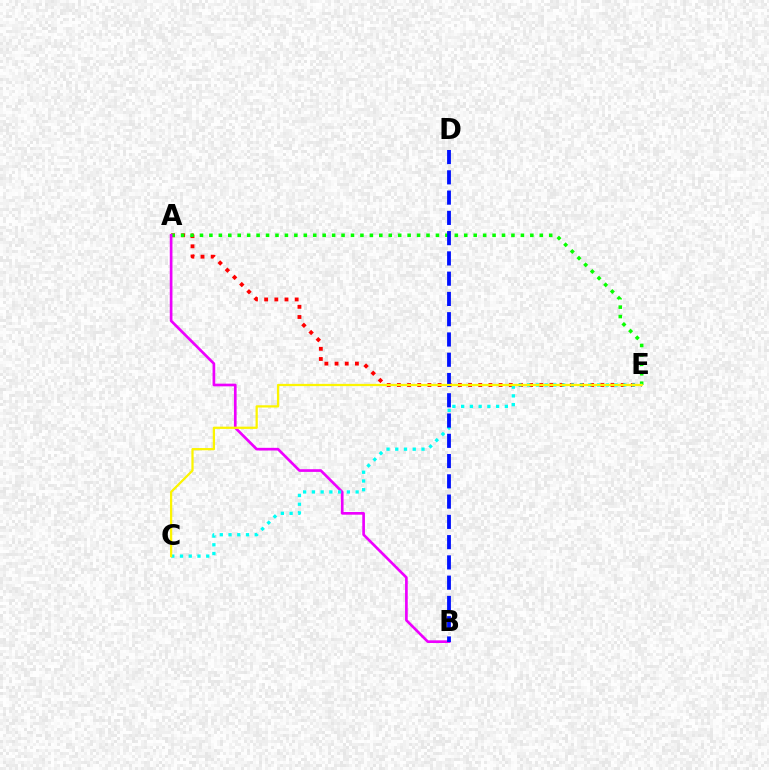{('A', 'E'): [{'color': '#ff0000', 'line_style': 'dotted', 'thickness': 2.76}, {'color': '#08ff00', 'line_style': 'dotted', 'thickness': 2.56}], ('A', 'B'): [{'color': '#ee00ff', 'line_style': 'solid', 'thickness': 1.93}], ('C', 'E'): [{'color': '#00fff6', 'line_style': 'dotted', 'thickness': 2.37}, {'color': '#fcf500', 'line_style': 'solid', 'thickness': 1.62}], ('B', 'D'): [{'color': '#0010ff', 'line_style': 'dashed', 'thickness': 2.75}]}